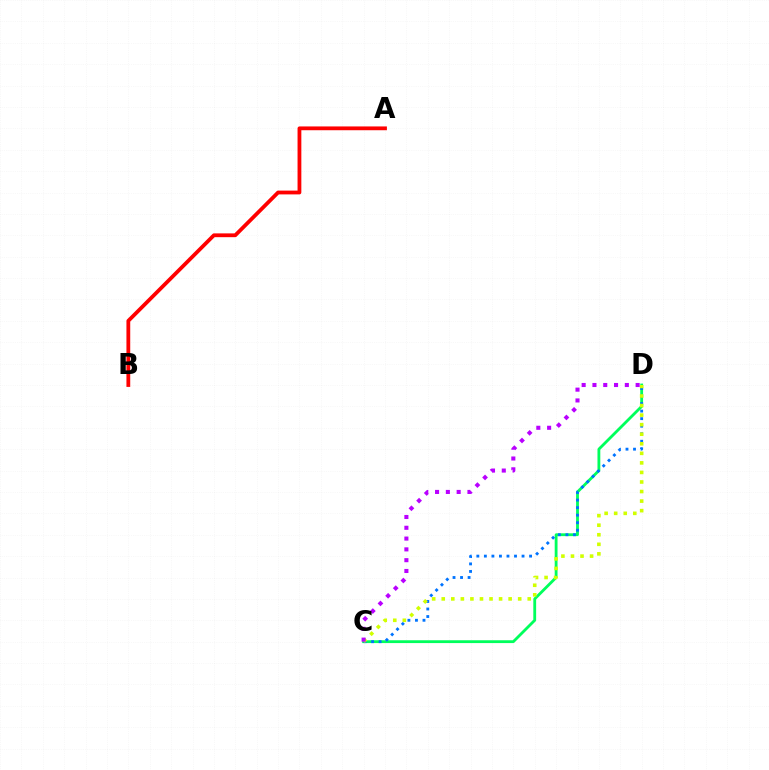{('C', 'D'): [{'color': '#00ff5c', 'line_style': 'solid', 'thickness': 2.03}, {'color': '#0074ff', 'line_style': 'dotted', 'thickness': 2.05}, {'color': '#d1ff00', 'line_style': 'dotted', 'thickness': 2.6}, {'color': '#b900ff', 'line_style': 'dotted', 'thickness': 2.93}], ('A', 'B'): [{'color': '#ff0000', 'line_style': 'solid', 'thickness': 2.73}]}